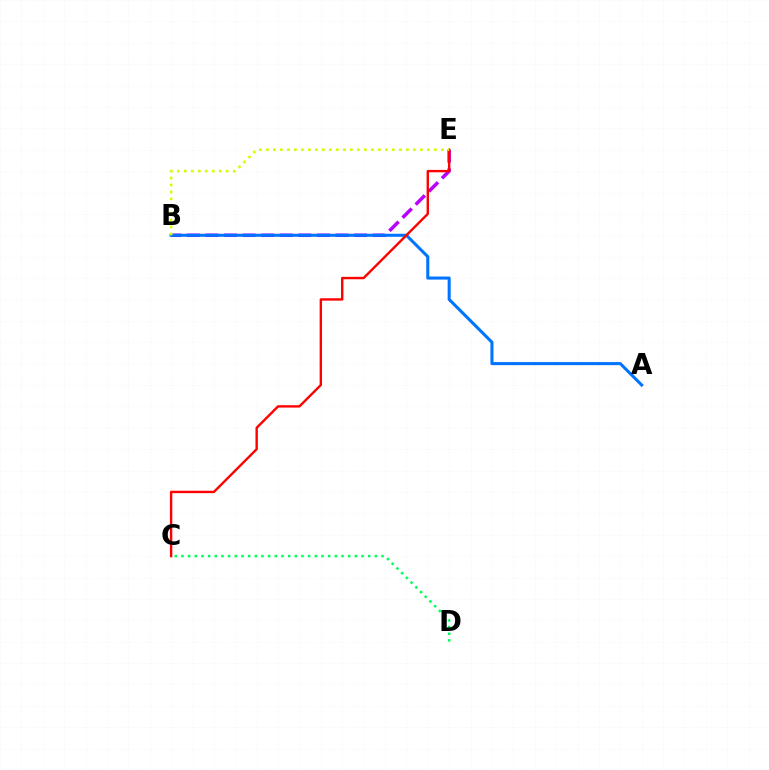{('B', 'E'): [{'color': '#b900ff', 'line_style': 'dashed', 'thickness': 2.52}, {'color': '#d1ff00', 'line_style': 'dotted', 'thickness': 1.9}], ('C', 'D'): [{'color': '#00ff5c', 'line_style': 'dotted', 'thickness': 1.81}], ('A', 'B'): [{'color': '#0074ff', 'line_style': 'solid', 'thickness': 2.2}], ('C', 'E'): [{'color': '#ff0000', 'line_style': 'solid', 'thickness': 1.72}]}